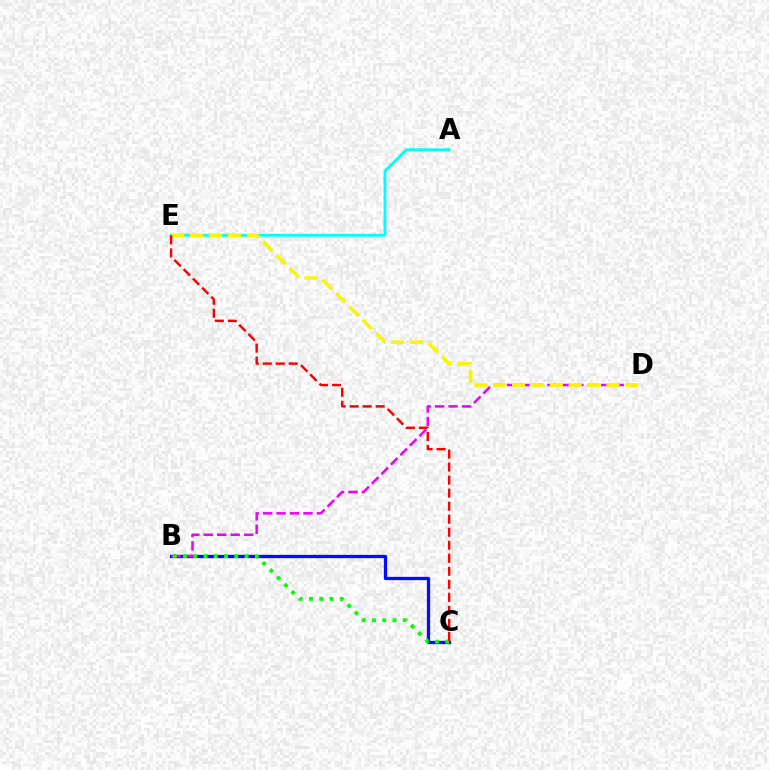{('B', 'C'): [{'color': '#0010ff', 'line_style': 'solid', 'thickness': 2.37}, {'color': '#08ff00', 'line_style': 'dotted', 'thickness': 2.79}], ('B', 'D'): [{'color': '#ee00ff', 'line_style': 'dashed', 'thickness': 1.83}], ('A', 'E'): [{'color': '#00fff6', 'line_style': 'solid', 'thickness': 2.01}], ('D', 'E'): [{'color': '#fcf500', 'line_style': 'dashed', 'thickness': 2.57}], ('C', 'E'): [{'color': '#ff0000', 'line_style': 'dashed', 'thickness': 1.77}]}